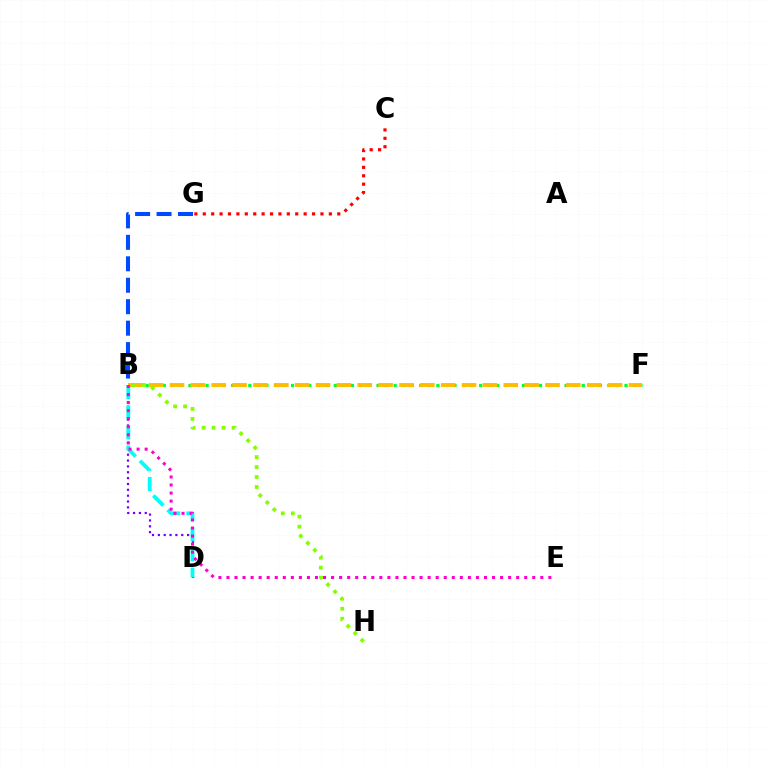{('B', 'F'): [{'color': '#00ff39', 'line_style': 'dotted', 'thickness': 2.32}, {'color': '#ffbd00', 'line_style': 'dashed', 'thickness': 2.83}], ('C', 'G'): [{'color': '#ff0000', 'line_style': 'dotted', 'thickness': 2.28}], ('B', 'G'): [{'color': '#004bff', 'line_style': 'dashed', 'thickness': 2.92}], ('B', 'D'): [{'color': '#7200ff', 'line_style': 'dotted', 'thickness': 1.59}, {'color': '#00fff6', 'line_style': 'dashed', 'thickness': 2.74}], ('B', 'H'): [{'color': '#84ff00', 'line_style': 'dotted', 'thickness': 2.71}], ('B', 'E'): [{'color': '#ff00cf', 'line_style': 'dotted', 'thickness': 2.19}]}